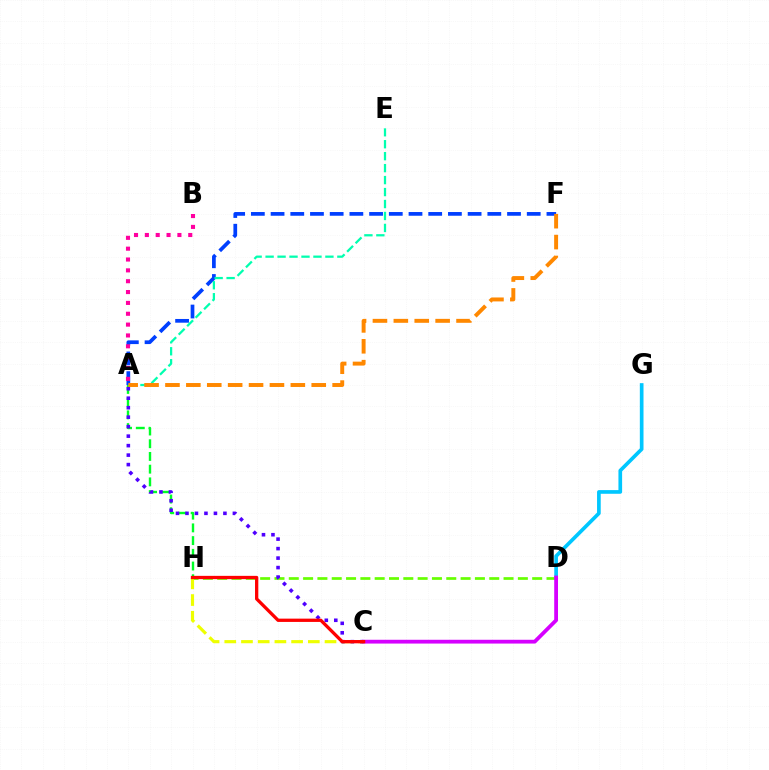{('D', 'H'): [{'color': '#66ff00', 'line_style': 'dashed', 'thickness': 1.95}], ('A', 'H'): [{'color': '#00ff27', 'line_style': 'dashed', 'thickness': 1.73}], ('A', 'C'): [{'color': '#4f00ff', 'line_style': 'dotted', 'thickness': 2.58}], ('A', 'F'): [{'color': '#003fff', 'line_style': 'dashed', 'thickness': 2.68}, {'color': '#ff8800', 'line_style': 'dashed', 'thickness': 2.84}], ('D', 'G'): [{'color': '#00c7ff', 'line_style': 'solid', 'thickness': 2.65}], ('A', 'B'): [{'color': '#ff00a0', 'line_style': 'dotted', 'thickness': 2.95}], ('C', 'D'): [{'color': '#d600ff', 'line_style': 'solid', 'thickness': 2.73}], ('C', 'H'): [{'color': '#eeff00', 'line_style': 'dashed', 'thickness': 2.27}, {'color': '#ff0000', 'line_style': 'solid', 'thickness': 2.37}], ('A', 'E'): [{'color': '#00ffaf', 'line_style': 'dashed', 'thickness': 1.63}]}